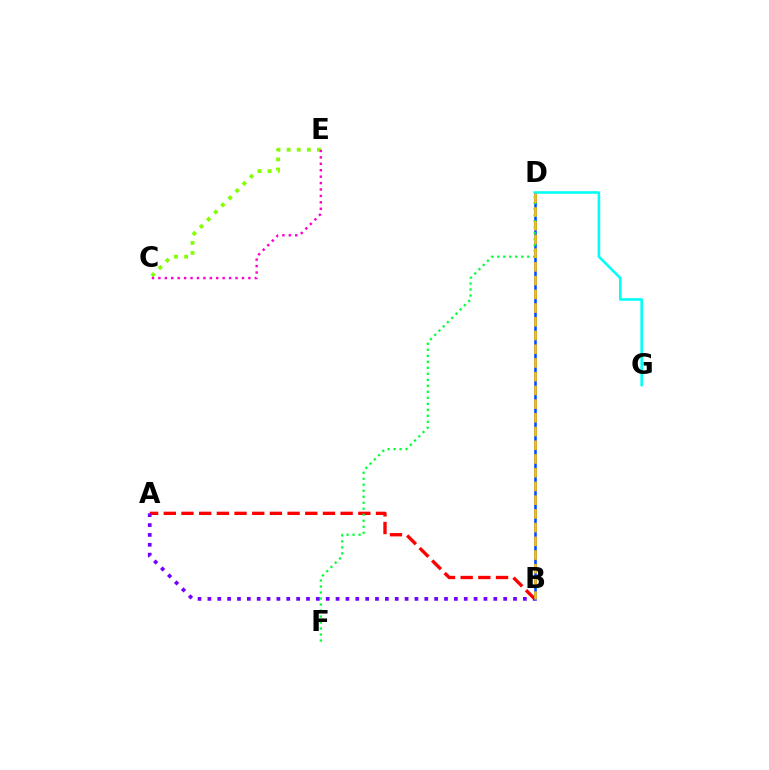{('A', 'B'): [{'color': '#ff0000', 'line_style': 'dashed', 'thickness': 2.4}, {'color': '#7200ff', 'line_style': 'dotted', 'thickness': 2.68}], ('B', 'D'): [{'color': '#004bff', 'line_style': 'solid', 'thickness': 1.85}, {'color': '#ffbd00', 'line_style': 'dashed', 'thickness': 1.86}], ('C', 'E'): [{'color': '#84ff00', 'line_style': 'dotted', 'thickness': 2.75}, {'color': '#ff00cf', 'line_style': 'dotted', 'thickness': 1.75}], ('D', 'F'): [{'color': '#00ff39', 'line_style': 'dotted', 'thickness': 1.63}], ('D', 'G'): [{'color': '#00fff6', 'line_style': 'solid', 'thickness': 1.85}]}